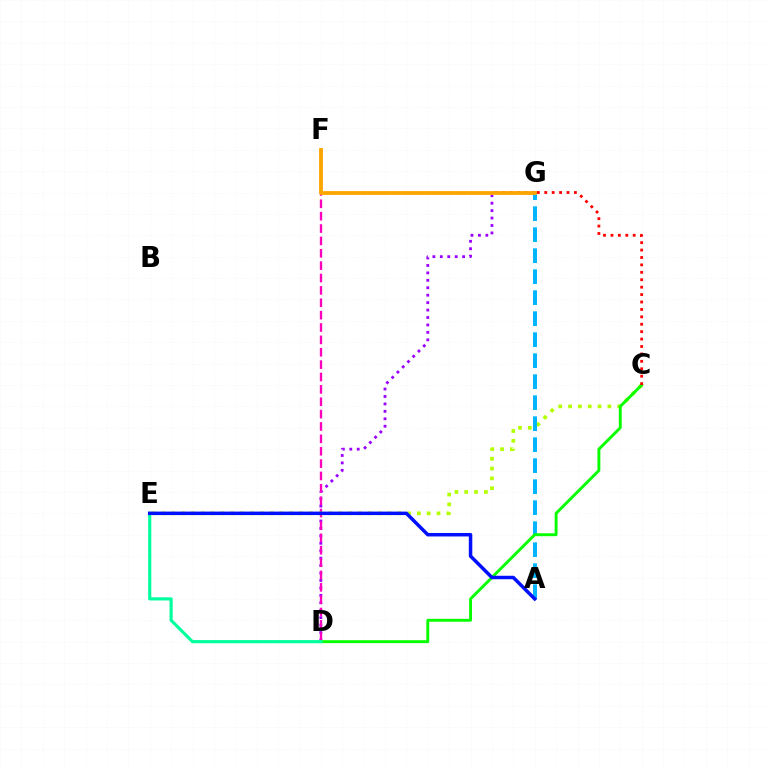{('D', 'G'): [{'color': '#9b00ff', 'line_style': 'dotted', 'thickness': 2.02}], ('D', 'F'): [{'color': '#ff00bd', 'line_style': 'dashed', 'thickness': 1.68}], ('C', 'E'): [{'color': '#b3ff00', 'line_style': 'dotted', 'thickness': 2.67}], ('A', 'G'): [{'color': '#00b5ff', 'line_style': 'dashed', 'thickness': 2.85}], ('F', 'G'): [{'color': '#ffa500', 'line_style': 'solid', 'thickness': 2.74}], ('C', 'D'): [{'color': '#08ff00', 'line_style': 'solid', 'thickness': 2.1}], ('D', 'E'): [{'color': '#00ff9d', 'line_style': 'solid', 'thickness': 2.26}], ('C', 'G'): [{'color': '#ff0000', 'line_style': 'dotted', 'thickness': 2.02}], ('A', 'E'): [{'color': '#0010ff', 'line_style': 'solid', 'thickness': 2.51}]}